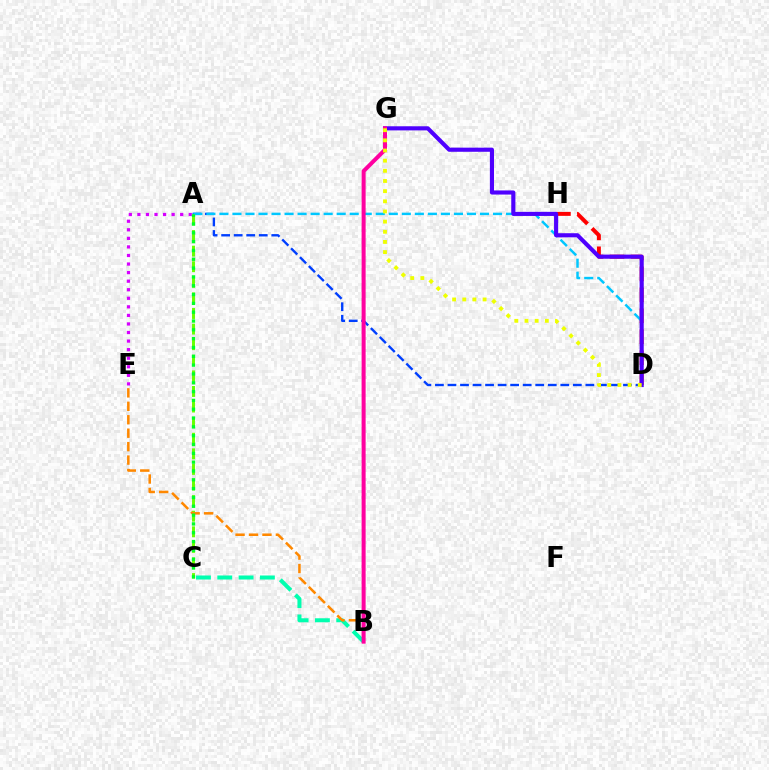{('A', 'D'): [{'color': '#003fff', 'line_style': 'dashed', 'thickness': 1.7}, {'color': '#00c7ff', 'line_style': 'dashed', 'thickness': 1.77}], ('B', 'C'): [{'color': '#00ffaf', 'line_style': 'dashed', 'thickness': 2.9}], ('A', 'E'): [{'color': '#d600ff', 'line_style': 'dotted', 'thickness': 2.33}], ('D', 'H'): [{'color': '#ff0000', 'line_style': 'dashed', 'thickness': 2.85}], ('D', 'G'): [{'color': '#4f00ff', 'line_style': 'solid', 'thickness': 2.97}, {'color': '#eeff00', 'line_style': 'dotted', 'thickness': 2.76}], ('A', 'C'): [{'color': '#66ff00', 'line_style': 'dashed', 'thickness': 2.12}, {'color': '#00ff27', 'line_style': 'dotted', 'thickness': 2.4}], ('B', 'E'): [{'color': '#ff8800', 'line_style': 'dashed', 'thickness': 1.83}], ('B', 'G'): [{'color': '#ff00a0', 'line_style': 'solid', 'thickness': 2.89}]}